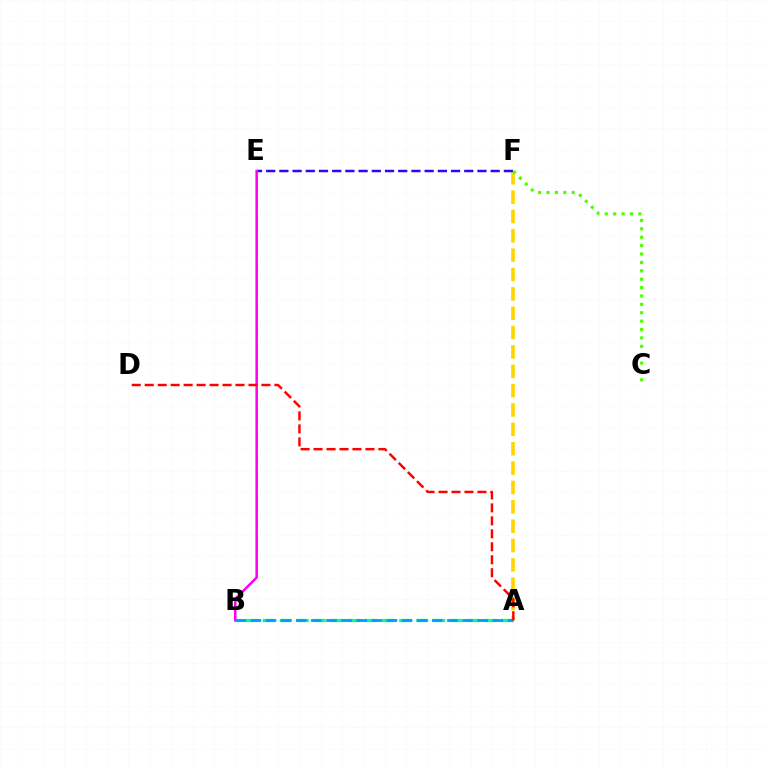{('A', 'F'): [{'color': '#ffd500', 'line_style': 'dashed', 'thickness': 2.63}], ('A', 'B'): [{'color': '#00ff86', 'line_style': 'dashed', 'thickness': 2.32}, {'color': '#009eff', 'line_style': 'dashed', 'thickness': 2.05}], ('E', 'F'): [{'color': '#3700ff', 'line_style': 'dashed', 'thickness': 1.79}], ('C', 'F'): [{'color': '#4fff00', 'line_style': 'dotted', 'thickness': 2.28}], ('B', 'E'): [{'color': '#ff00ed', 'line_style': 'solid', 'thickness': 1.81}], ('A', 'D'): [{'color': '#ff0000', 'line_style': 'dashed', 'thickness': 1.76}]}